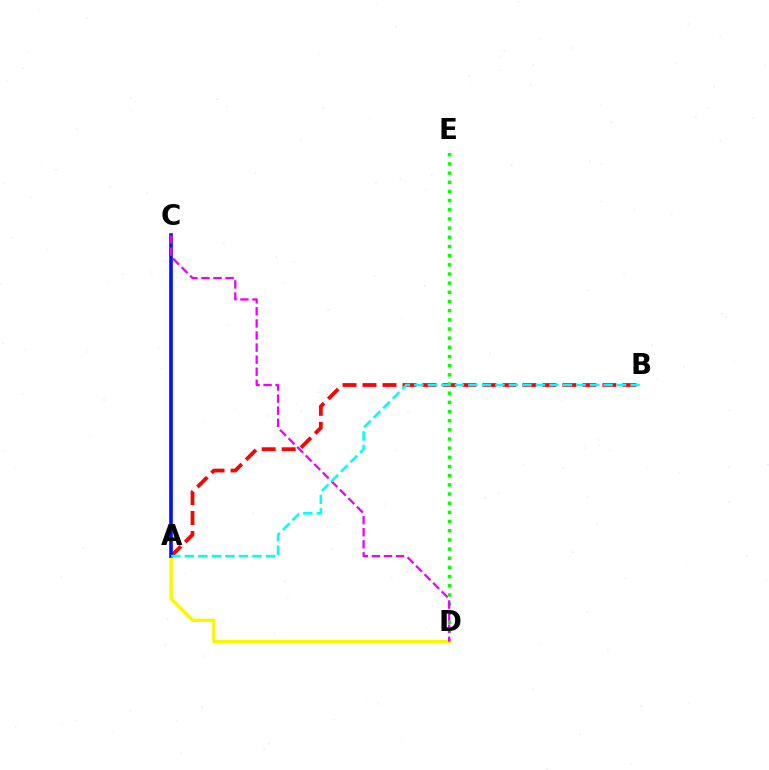{('A', 'B'): [{'color': '#ff0000', 'line_style': 'dashed', 'thickness': 2.72}, {'color': '#00fff6', 'line_style': 'dashed', 'thickness': 1.84}], ('D', 'E'): [{'color': '#08ff00', 'line_style': 'dotted', 'thickness': 2.49}], ('A', 'D'): [{'color': '#fcf500', 'line_style': 'solid', 'thickness': 2.4}], ('A', 'C'): [{'color': '#0010ff', 'line_style': 'solid', 'thickness': 2.6}], ('C', 'D'): [{'color': '#ee00ff', 'line_style': 'dashed', 'thickness': 1.64}]}